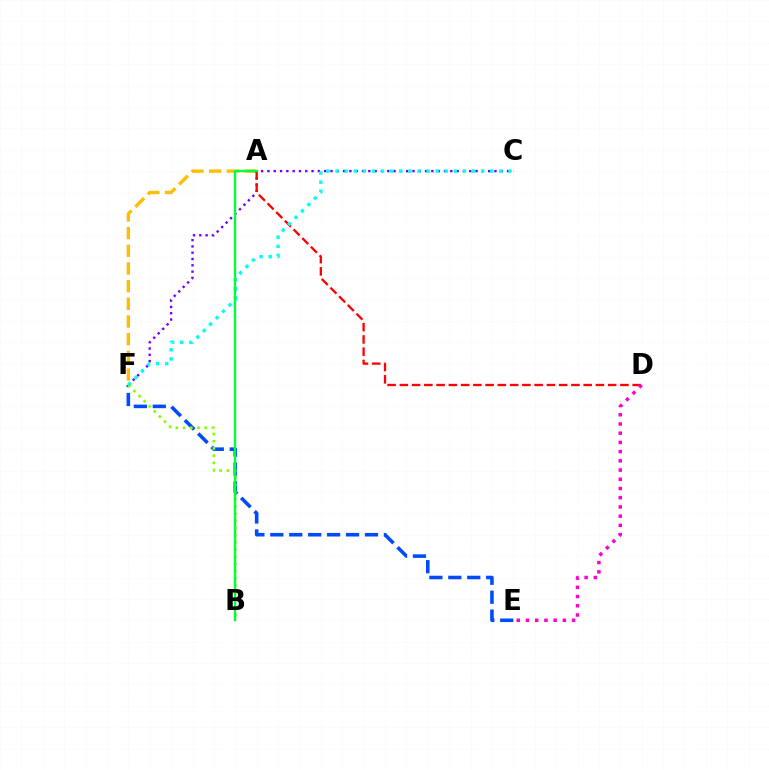{('A', 'F'): [{'color': '#ffbd00', 'line_style': 'dashed', 'thickness': 2.4}], ('E', 'F'): [{'color': '#004bff', 'line_style': 'dashed', 'thickness': 2.57}], ('C', 'F'): [{'color': '#7200ff', 'line_style': 'dotted', 'thickness': 1.71}, {'color': '#00fff6', 'line_style': 'dotted', 'thickness': 2.47}], ('B', 'F'): [{'color': '#84ff00', 'line_style': 'dotted', 'thickness': 1.96}], ('A', 'D'): [{'color': '#ff0000', 'line_style': 'dashed', 'thickness': 1.66}], ('A', 'B'): [{'color': '#00ff39', 'line_style': 'solid', 'thickness': 1.72}], ('D', 'E'): [{'color': '#ff00cf', 'line_style': 'dotted', 'thickness': 2.5}]}